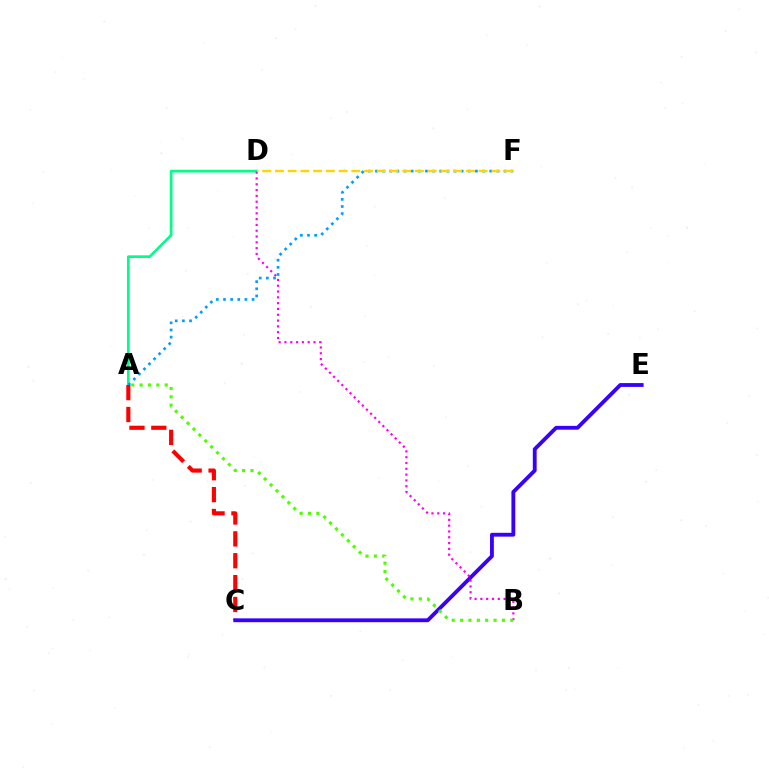{('A', 'D'): [{'color': '#00ff86', 'line_style': 'solid', 'thickness': 1.94}], ('A', 'F'): [{'color': '#009eff', 'line_style': 'dotted', 'thickness': 1.94}], ('A', 'C'): [{'color': '#ff0000', 'line_style': 'dashed', 'thickness': 2.97}], ('C', 'E'): [{'color': '#3700ff', 'line_style': 'solid', 'thickness': 2.75}], ('B', 'D'): [{'color': '#ff00ed', 'line_style': 'dotted', 'thickness': 1.58}], ('A', 'B'): [{'color': '#4fff00', 'line_style': 'dotted', 'thickness': 2.27}], ('D', 'F'): [{'color': '#ffd500', 'line_style': 'dashed', 'thickness': 1.73}]}